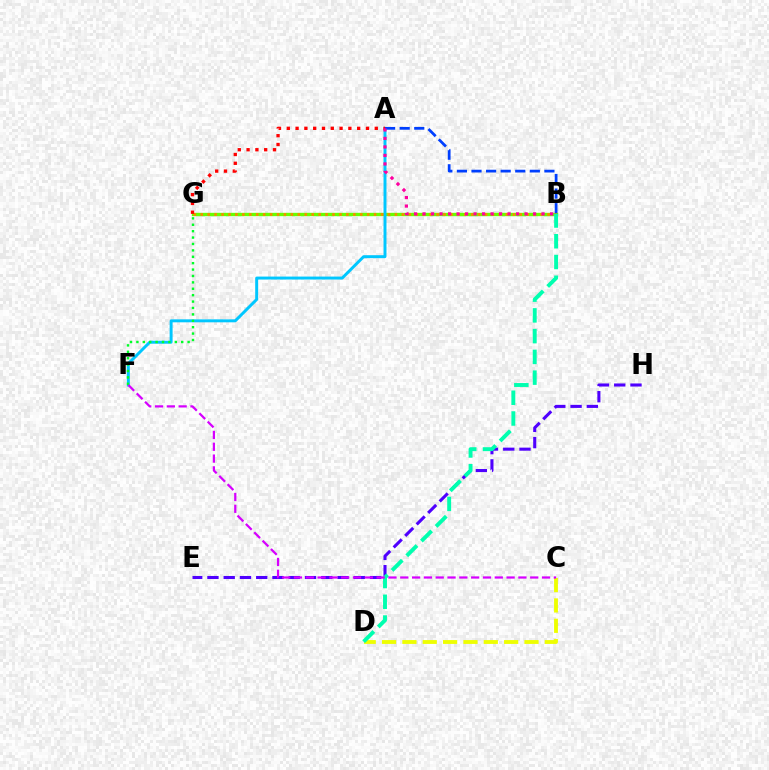{('B', 'G'): [{'color': '#66ff00', 'line_style': 'solid', 'thickness': 2.43}, {'color': '#ff8800', 'line_style': 'dotted', 'thickness': 1.88}], ('A', 'F'): [{'color': '#00c7ff', 'line_style': 'solid', 'thickness': 2.13}], ('C', 'D'): [{'color': '#eeff00', 'line_style': 'dashed', 'thickness': 2.76}], ('A', 'B'): [{'color': '#003fff', 'line_style': 'dashed', 'thickness': 1.98}, {'color': '#ff00a0', 'line_style': 'dotted', 'thickness': 2.31}], ('F', 'G'): [{'color': '#00ff27', 'line_style': 'dotted', 'thickness': 1.74}], ('E', 'H'): [{'color': '#4f00ff', 'line_style': 'dashed', 'thickness': 2.21}], ('A', 'G'): [{'color': '#ff0000', 'line_style': 'dotted', 'thickness': 2.39}], ('B', 'D'): [{'color': '#00ffaf', 'line_style': 'dashed', 'thickness': 2.82}], ('C', 'F'): [{'color': '#d600ff', 'line_style': 'dashed', 'thickness': 1.6}]}